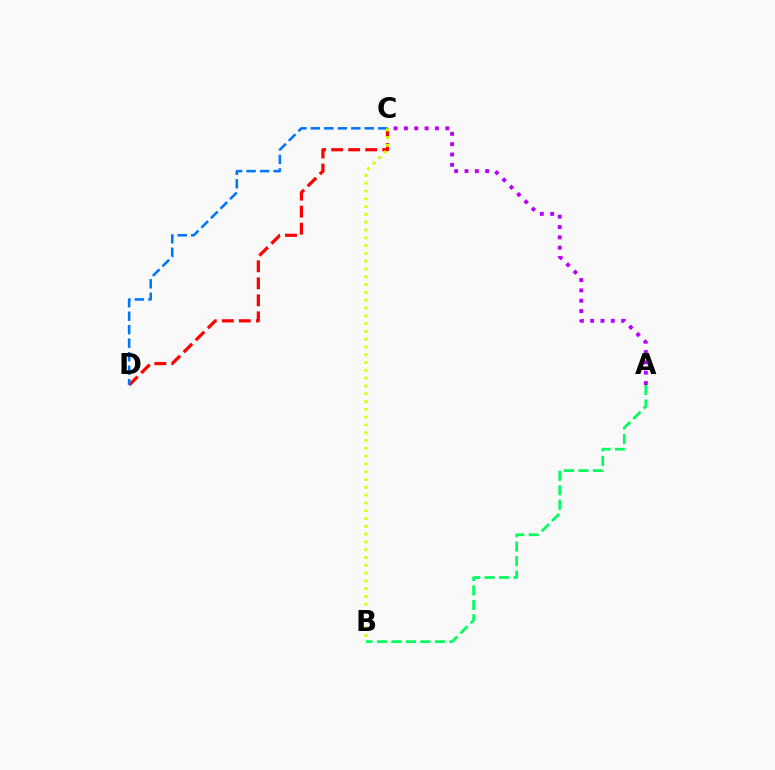{('C', 'D'): [{'color': '#ff0000', 'line_style': 'dashed', 'thickness': 2.31}, {'color': '#0074ff', 'line_style': 'dashed', 'thickness': 1.83}], ('A', 'C'): [{'color': '#b900ff', 'line_style': 'dotted', 'thickness': 2.81}], ('A', 'B'): [{'color': '#00ff5c', 'line_style': 'dashed', 'thickness': 1.97}], ('B', 'C'): [{'color': '#d1ff00', 'line_style': 'dotted', 'thickness': 2.12}]}